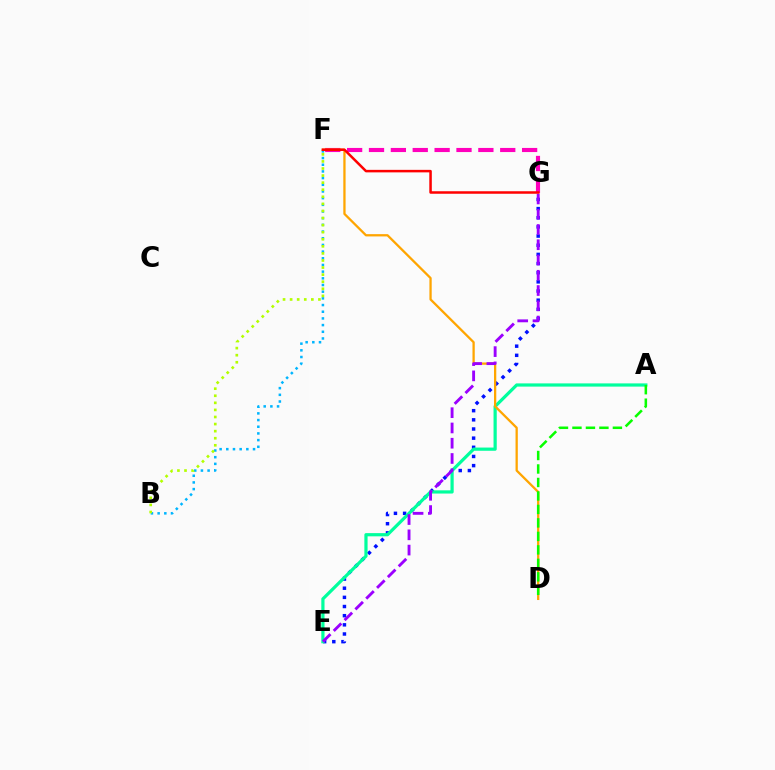{('E', 'G'): [{'color': '#0010ff', 'line_style': 'dotted', 'thickness': 2.49}, {'color': '#9b00ff', 'line_style': 'dashed', 'thickness': 2.07}], ('F', 'G'): [{'color': '#ff00bd', 'line_style': 'dashed', 'thickness': 2.97}, {'color': '#ff0000', 'line_style': 'solid', 'thickness': 1.81}], ('A', 'E'): [{'color': '#00ff9d', 'line_style': 'solid', 'thickness': 2.31}], ('B', 'F'): [{'color': '#00b5ff', 'line_style': 'dotted', 'thickness': 1.82}, {'color': '#b3ff00', 'line_style': 'dotted', 'thickness': 1.92}], ('D', 'F'): [{'color': '#ffa500', 'line_style': 'solid', 'thickness': 1.64}], ('A', 'D'): [{'color': '#08ff00', 'line_style': 'dashed', 'thickness': 1.83}]}